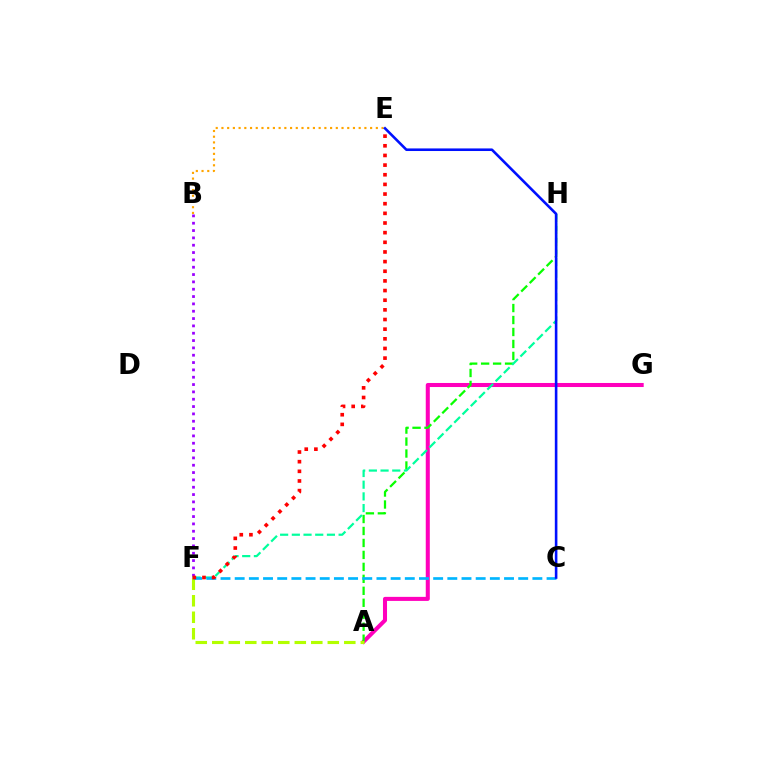{('A', 'G'): [{'color': '#ff00bd', 'line_style': 'solid', 'thickness': 2.91}], ('A', 'H'): [{'color': '#08ff00', 'line_style': 'dashed', 'thickness': 1.63}], ('B', 'F'): [{'color': '#9b00ff', 'line_style': 'dotted', 'thickness': 1.99}], ('F', 'H'): [{'color': '#00ff9d', 'line_style': 'dashed', 'thickness': 1.59}], ('A', 'F'): [{'color': '#b3ff00', 'line_style': 'dashed', 'thickness': 2.24}], ('B', 'E'): [{'color': '#ffa500', 'line_style': 'dotted', 'thickness': 1.55}], ('C', 'F'): [{'color': '#00b5ff', 'line_style': 'dashed', 'thickness': 1.93}], ('C', 'E'): [{'color': '#0010ff', 'line_style': 'solid', 'thickness': 1.87}], ('E', 'F'): [{'color': '#ff0000', 'line_style': 'dotted', 'thickness': 2.62}]}